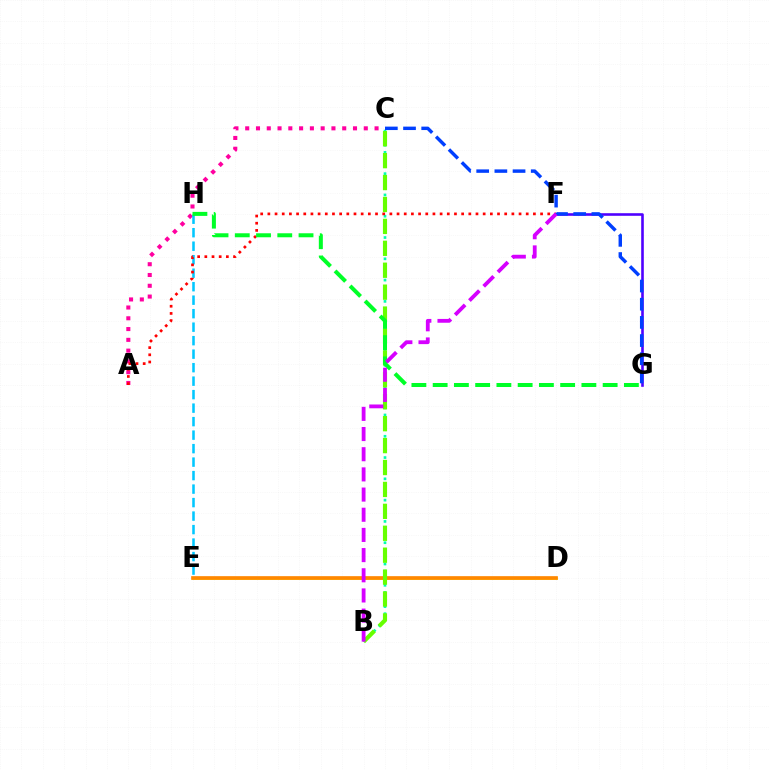{('D', 'E'): [{'color': '#eeff00', 'line_style': 'solid', 'thickness': 1.84}, {'color': '#ff8800', 'line_style': 'solid', 'thickness': 2.65}], ('A', 'C'): [{'color': '#ff00a0', 'line_style': 'dotted', 'thickness': 2.93}], ('B', 'C'): [{'color': '#00ffaf', 'line_style': 'dotted', 'thickness': 1.93}, {'color': '#66ff00', 'line_style': 'dashed', 'thickness': 2.98}], ('F', 'G'): [{'color': '#4f00ff', 'line_style': 'solid', 'thickness': 1.87}], ('E', 'H'): [{'color': '#00c7ff', 'line_style': 'dashed', 'thickness': 1.83}], ('A', 'F'): [{'color': '#ff0000', 'line_style': 'dotted', 'thickness': 1.95}], ('G', 'H'): [{'color': '#00ff27', 'line_style': 'dashed', 'thickness': 2.89}], ('C', 'G'): [{'color': '#003fff', 'line_style': 'dashed', 'thickness': 2.47}], ('B', 'F'): [{'color': '#d600ff', 'line_style': 'dashed', 'thickness': 2.74}]}